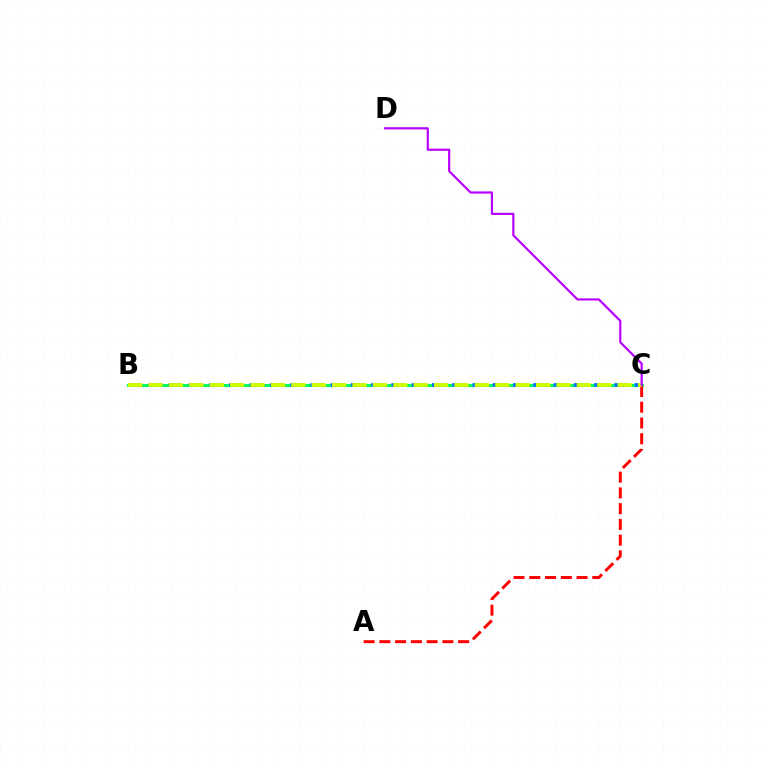{('B', 'C'): [{'color': '#00ff5c', 'line_style': 'solid', 'thickness': 2.12}, {'color': '#0074ff', 'line_style': 'dashed', 'thickness': 2.75}, {'color': '#d1ff00', 'line_style': 'dashed', 'thickness': 2.77}], ('A', 'C'): [{'color': '#ff0000', 'line_style': 'dashed', 'thickness': 2.14}], ('C', 'D'): [{'color': '#b900ff', 'line_style': 'solid', 'thickness': 1.57}]}